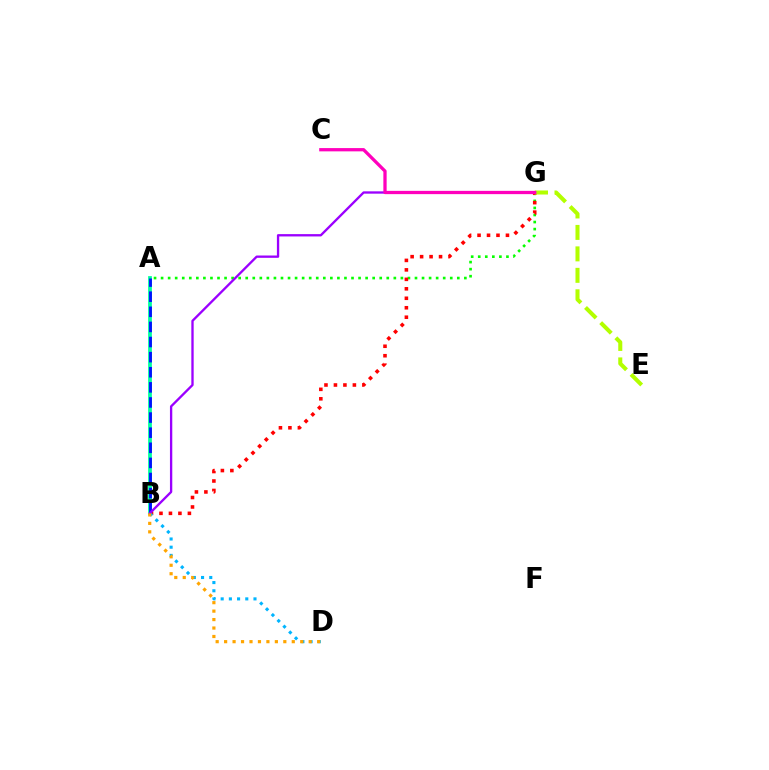{('A', 'B'): [{'color': '#00ff9d', 'line_style': 'solid', 'thickness': 2.71}, {'color': '#0010ff', 'line_style': 'dashed', 'thickness': 2.05}], ('A', 'G'): [{'color': '#08ff00', 'line_style': 'dotted', 'thickness': 1.92}], ('B', 'G'): [{'color': '#ff0000', 'line_style': 'dotted', 'thickness': 2.57}, {'color': '#9b00ff', 'line_style': 'solid', 'thickness': 1.67}], ('E', 'G'): [{'color': '#b3ff00', 'line_style': 'dashed', 'thickness': 2.92}], ('B', 'D'): [{'color': '#00b5ff', 'line_style': 'dotted', 'thickness': 2.23}, {'color': '#ffa500', 'line_style': 'dotted', 'thickness': 2.3}], ('C', 'G'): [{'color': '#ff00bd', 'line_style': 'solid', 'thickness': 2.36}]}